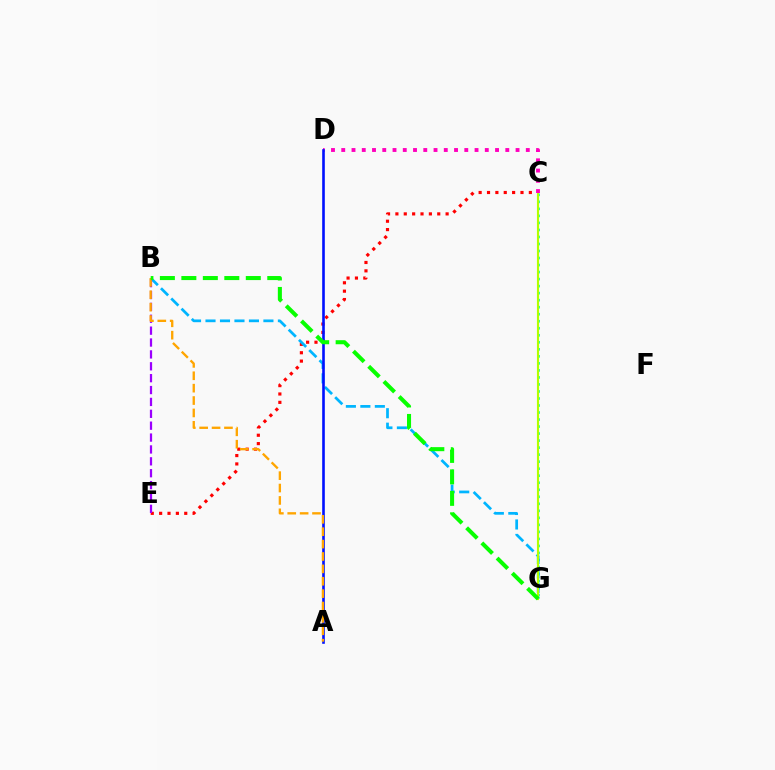{('C', 'G'): [{'color': '#00ff9d', 'line_style': 'dotted', 'thickness': 1.91}, {'color': '#b3ff00', 'line_style': 'solid', 'thickness': 1.53}], ('C', 'E'): [{'color': '#ff0000', 'line_style': 'dotted', 'thickness': 2.27}], ('B', 'G'): [{'color': '#00b5ff', 'line_style': 'dashed', 'thickness': 1.97}, {'color': '#08ff00', 'line_style': 'dashed', 'thickness': 2.92}], ('B', 'E'): [{'color': '#9b00ff', 'line_style': 'dashed', 'thickness': 1.61}], ('C', 'D'): [{'color': '#ff00bd', 'line_style': 'dotted', 'thickness': 2.79}], ('A', 'D'): [{'color': '#0010ff', 'line_style': 'solid', 'thickness': 1.88}], ('A', 'B'): [{'color': '#ffa500', 'line_style': 'dashed', 'thickness': 1.68}]}